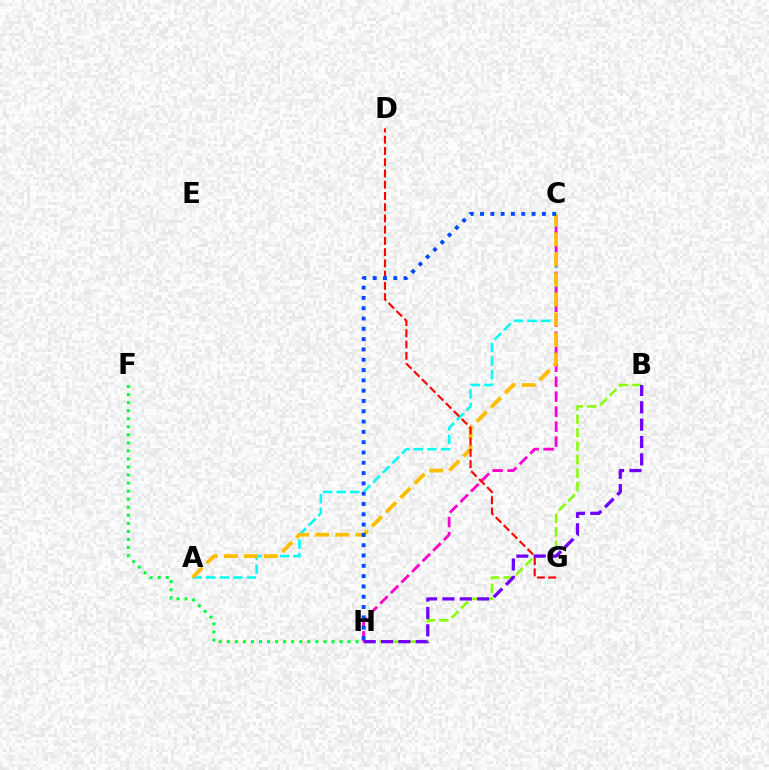{('A', 'C'): [{'color': '#00fff6', 'line_style': 'dashed', 'thickness': 1.84}, {'color': '#ffbd00', 'line_style': 'dashed', 'thickness': 2.73}], ('F', 'H'): [{'color': '#00ff39', 'line_style': 'dotted', 'thickness': 2.19}], ('C', 'H'): [{'color': '#ff00cf', 'line_style': 'dashed', 'thickness': 2.04}, {'color': '#004bff', 'line_style': 'dotted', 'thickness': 2.8}], ('B', 'H'): [{'color': '#84ff00', 'line_style': 'dashed', 'thickness': 1.84}, {'color': '#7200ff', 'line_style': 'dashed', 'thickness': 2.36}], ('D', 'G'): [{'color': '#ff0000', 'line_style': 'dashed', 'thickness': 1.53}]}